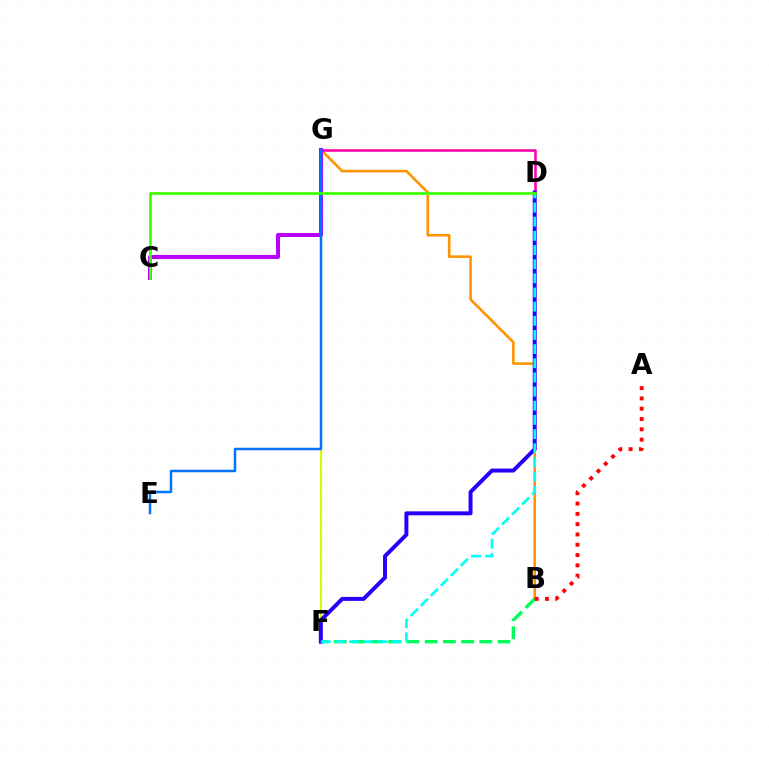{('F', 'G'): [{'color': '#d1ff00', 'line_style': 'solid', 'thickness': 1.52}], ('B', 'G'): [{'color': '#ff9400', 'line_style': 'solid', 'thickness': 1.87}], ('D', 'G'): [{'color': '#ff00ac', 'line_style': 'solid', 'thickness': 1.85}], ('C', 'G'): [{'color': '#b900ff', 'line_style': 'solid', 'thickness': 2.91}], ('B', 'F'): [{'color': '#00ff5c', 'line_style': 'dashed', 'thickness': 2.47}], ('E', 'G'): [{'color': '#0074ff', 'line_style': 'solid', 'thickness': 1.79}], ('D', 'F'): [{'color': '#2500ff', 'line_style': 'solid', 'thickness': 2.85}, {'color': '#00fff6', 'line_style': 'dashed', 'thickness': 1.92}], ('A', 'B'): [{'color': '#ff0000', 'line_style': 'dotted', 'thickness': 2.8}], ('C', 'D'): [{'color': '#3dff00', 'line_style': 'solid', 'thickness': 1.95}]}